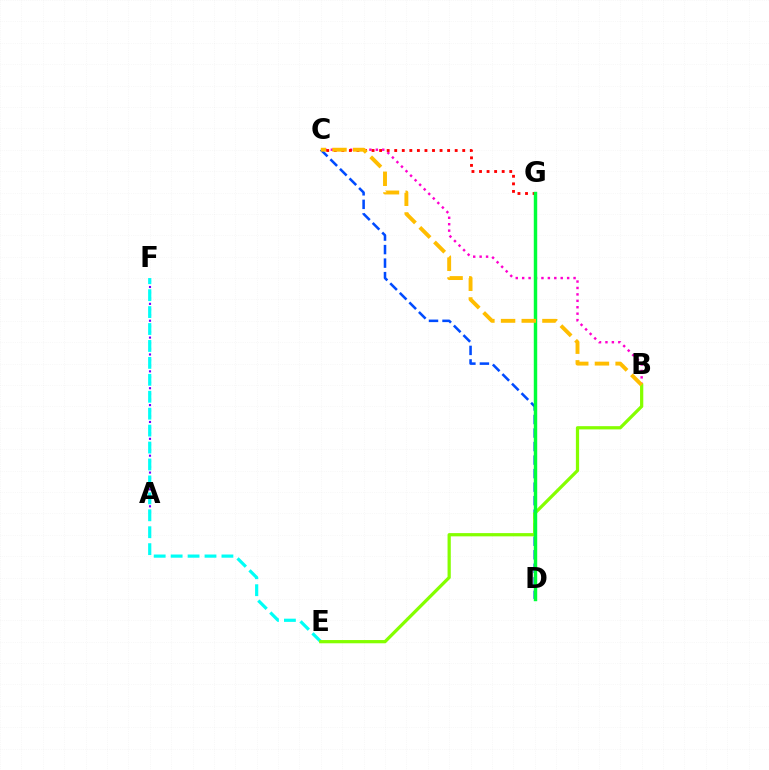{('B', 'C'): [{'color': '#ff00cf', 'line_style': 'dotted', 'thickness': 1.75}, {'color': '#ffbd00', 'line_style': 'dashed', 'thickness': 2.81}], ('A', 'F'): [{'color': '#7200ff', 'line_style': 'dotted', 'thickness': 1.53}], ('C', 'G'): [{'color': '#ff0000', 'line_style': 'dotted', 'thickness': 2.05}], ('E', 'F'): [{'color': '#00fff6', 'line_style': 'dashed', 'thickness': 2.3}], ('C', 'D'): [{'color': '#004bff', 'line_style': 'dashed', 'thickness': 1.84}], ('B', 'E'): [{'color': '#84ff00', 'line_style': 'solid', 'thickness': 2.33}], ('D', 'G'): [{'color': '#00ff39', 'line_style': 'solid', 'thickness': 2.47}]}